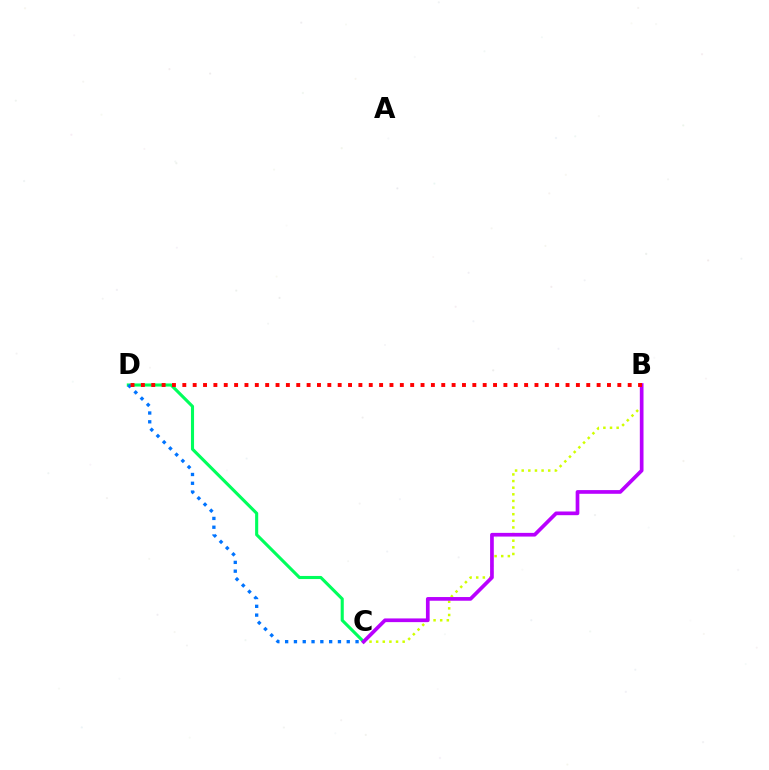{('B', 'C'): [{'color': '#d1ff00', 'line_style': 'dotted', 'thickness': 1.8}, {'color': '#b900ff', 'line_style': 'solid', 'thickness': 2.66}], ('C', 'D'): [{'color': '#00ff5c', 'line_style': 'solid', 'thickness': 2.24}, {'color': '#0074ff', 'line_style': 'dotted', 'thickness': 2.39}], ('B', 'D'): [{'color': '#ff0000', 'line_style': 'dotted', 'thickness': 2.81}]}